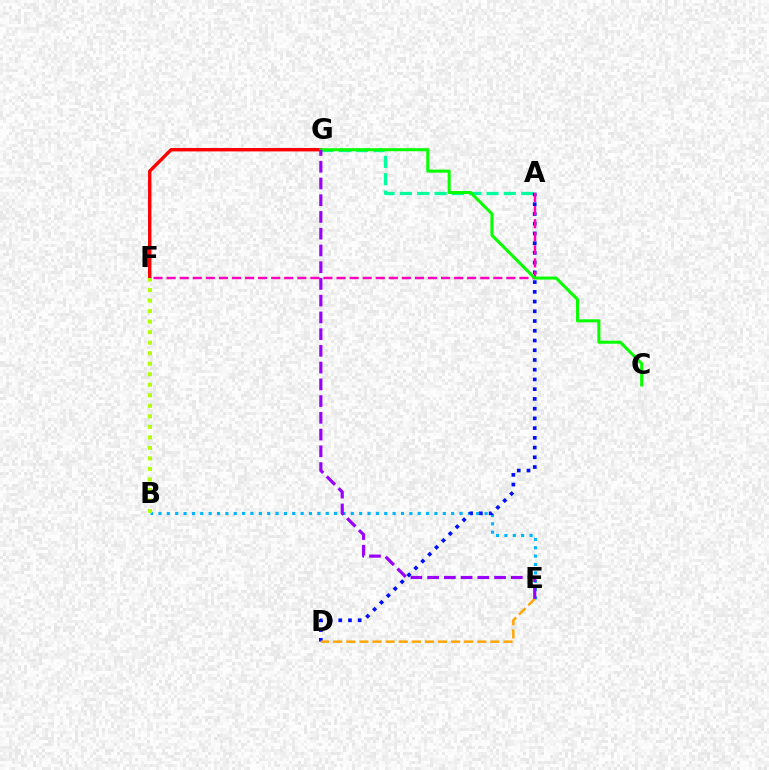{('A', 'G'): [{'color': '#00ff9d', 'line_style': 'dashed', 'thickness': 2.35}], ('F', 'G'): [{'color': '#ff0000', 'line_style': 'solid', 'thickness': 2.44}], ('B', 'E'): [{'color': '#00b5ff', 'line_style': 'dotted', 'thickness': 2.27}], ('B', 'F'): [{'color': '#b3ff00', 'line_style': 'dotted', 'thickness': 2.86}], ('A', 'D'): [{'color': '#0010ff', 'line_style': 'dotted', 'thickness': 2.64}], ('A', 'F'): [{'color': '#ff00bd', 'line_style': 'dashed', 'thickness': 1.78}], ('C', 'G'): [{'color': '#08ff00', 'line_style': 'solid', 'thickness': 2.19}], ('D', 'E'): [{'color': '#ffa500', 'line_style': 'dashed', 'thickness': 1.78}], ('E', 'G'): [{'color': '#9b00ff', 'line_style': 'dashed', 'thickness': 2.27}]}